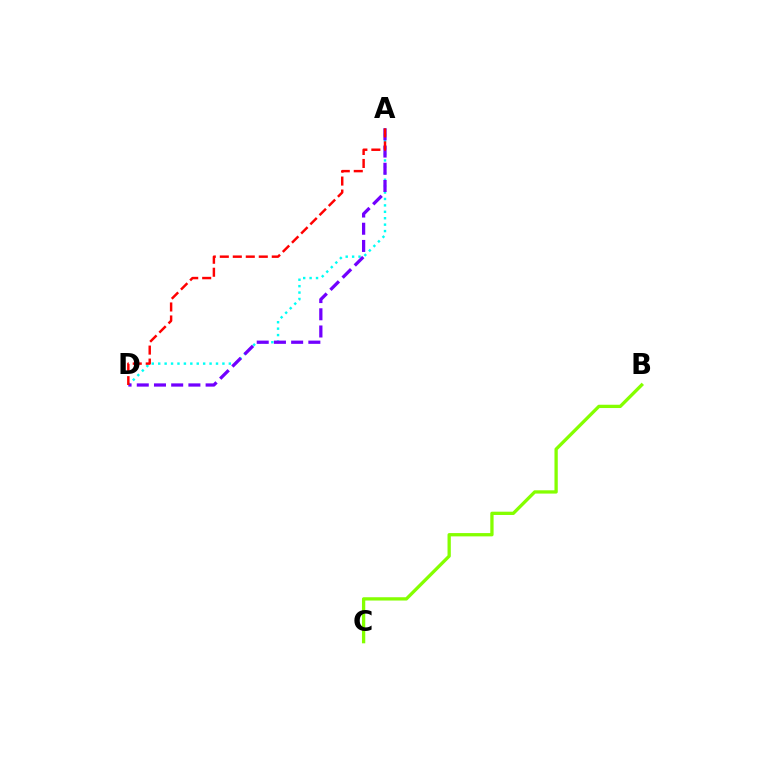{('A', 'D'): [{'color': '#00fff6', 'line_style': 'dotted', 'thickness': 1.74}, {'color': '#7200ff', 'line_style': 'dashed', 'thickness': 2.34}, {'color': '#ff0000', 'line_style': 'dashed', 'thickness': 1.77}], ('B', 'C'): [{'color': '#84ff00', 'line_style': 'solid', 'thickness': 2.37}]}